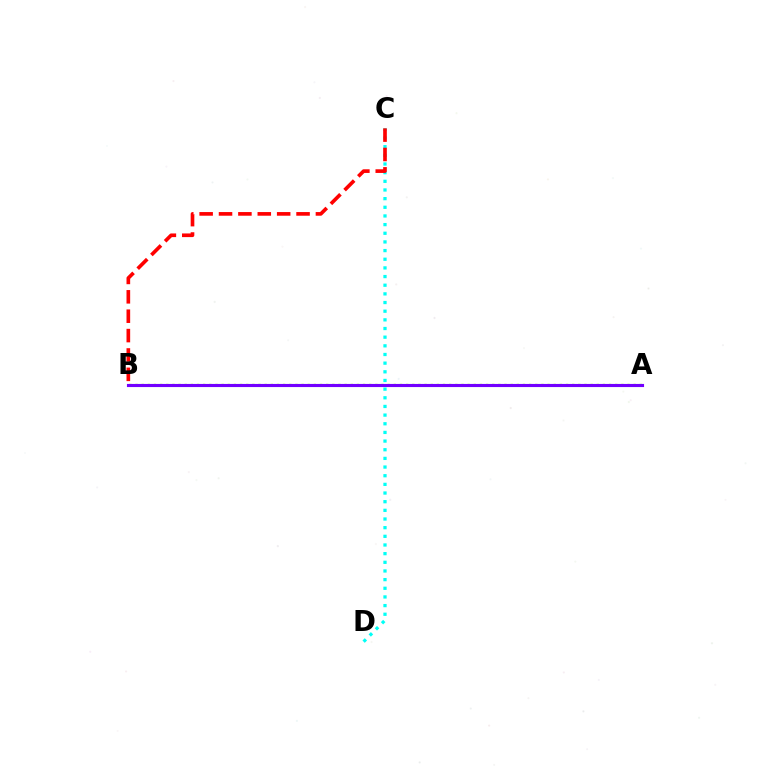{('A', 'B'): [{'color': '#84ff00', 'line_style': 'dotted', 'thickness': 1.67}, {'color': '#7200ff', 'line_style': 'solid', 'thickness': 2.25}], ('C', 'D'): [{'color': '#00fff6', 'line_style': 'dotted', 'thickness': 2.35}], ('B', 'C'): [{'color': '#ff0000', 'line_style': 'dashed', 'thickness': 2.63}]}